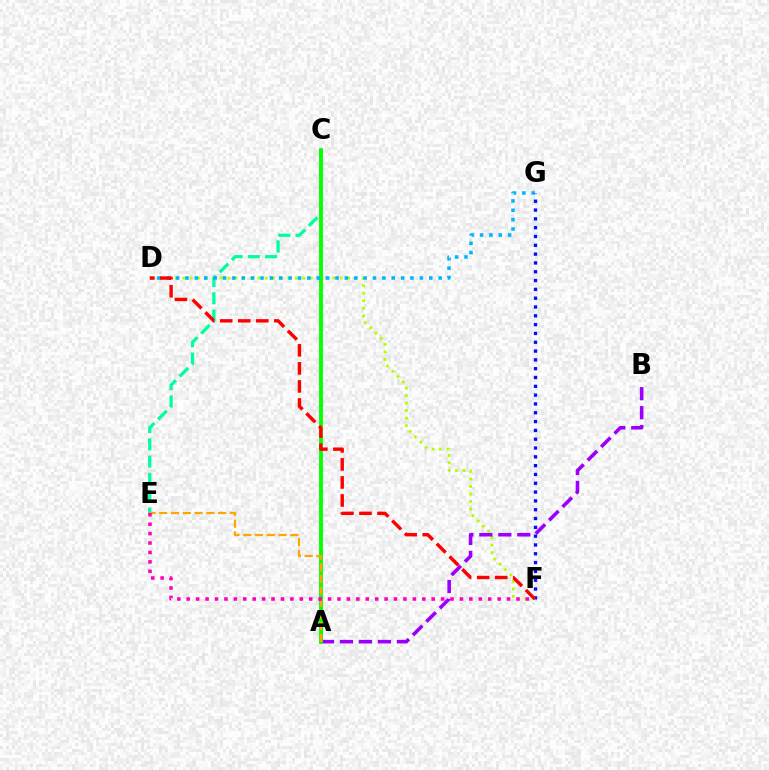{('D', 'F'): [{'color': '#b3ff00', 'line_style': 'dotted', 'thickness': 2.04}, {'color': '#ff0000', 'line_style': 'dashed', 'thickness': 2.45}], ('A', 'B'): [{'color': '#9b00ff', 'line_style': 'dashed', 'thickness': 2.58}], ('F', 'G'): [{'color': '#0010ff', 'line_style': 'dotted', 'thickness': 2.39}], ('C', 'E'): [{'color': '#00ff9d', 'line_style': 'dashed', 'thickness': 2.35}], ('A', 'C'): [{'color': '#08ff00', 'line_style': 'solid', 'thickness': 2.79}], ('D', 'G'): [{'color': '#00b5ff', 'line_style': 'dotted', 'thickness': 2.55}], ('A', 'E'): [{'color': '#ffa500', 'line_style': 'dashed', 'thickness': 1.6}], ('E', 'F'): [{'color': '#ff00bd', 'line_style': 'dotted', 'thickness': 2.56}]}